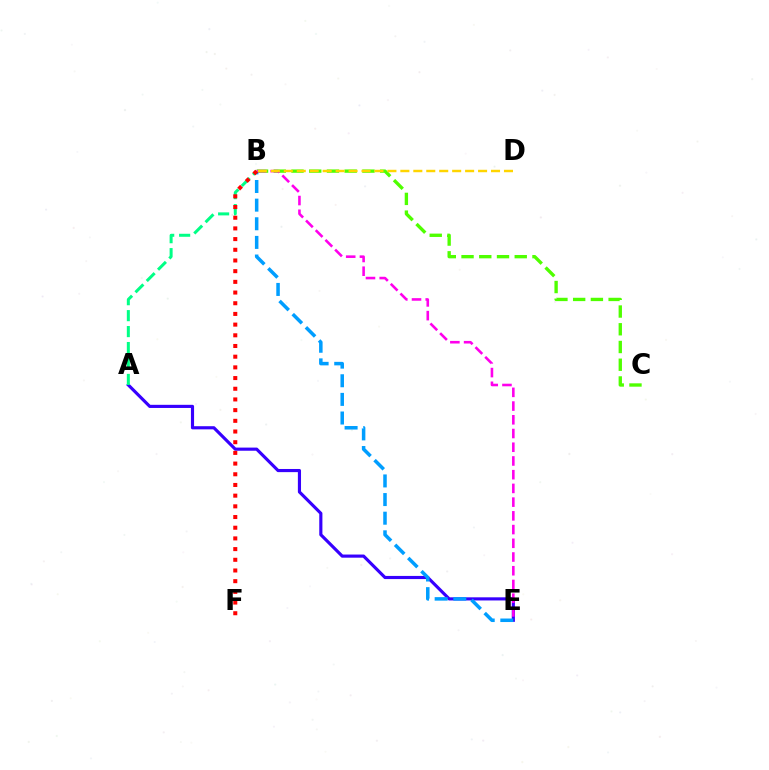{('B', 'C'): [{'color': '#4fff00', 'line_style': 'dashed', 'thickness': 2.41}], ('A', 'E'): [{'color': '#3700ff', 'line_style': 'solid', 'thickness': 2.27}], ('B', 'E'): [{'color': '#009eff', 'line_style': 'dashed', 'thickness': 2.53}, {'color': '#ff00ed', 'line_style': 'dashed', 'thickness': 1.86}], ('B', 'D'): [{'color': '#ffd500', 'line_style': 'dashed', 'thickness': 1.76}], ('A', 'B'): [{'color': '#00ff86', 'line_style': 'dashed', 'thickness': 2.17}], ('B', 'F'): [{'color': '#ff0000', 'line_style': 'dotted', 'thickness': 2.9}]}